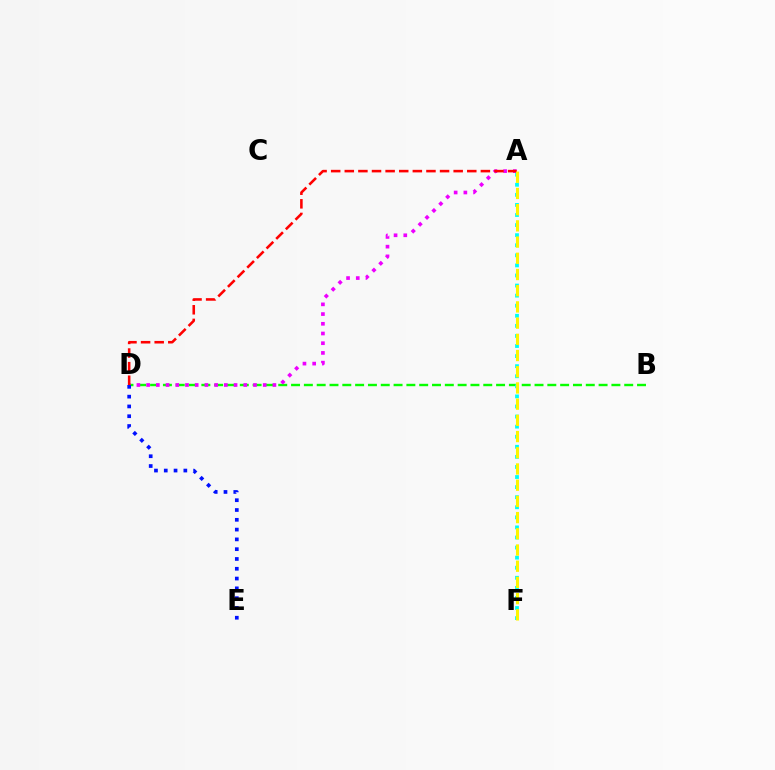{('B', 'D'): [{'color': '#08ff00', 'line_style': 'dashed', 'thickness': 1.74}], ('A', 'F'): [{'color': '#00fff6', 'line_style': 'dotted', 'thickness': 2.74}, {'color': '#fcf500', 'line_style': 'dashed', 'thickness': 2.2}], ('A', 'D'): [{'color': '#ee00ff', 'line_style': 'dotted', 'thickness': 2.64}, {'color': '#ff0000', 'line_style': 'dashed', 'thickness': 1.85}], ('D', 'E'): [{'color': '#0010ff', 'line_style': 'dotted', 'thickness': 2.66}]}